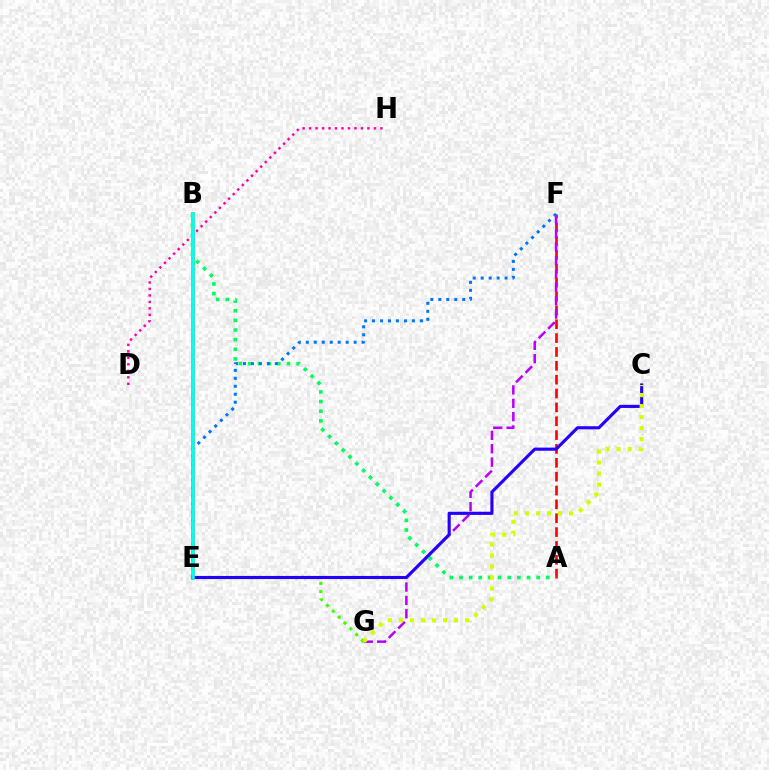{('D', 'H'): [{'color': '#ff00ac', 'line_style': 'dotted', 'thickness': 1.76}], ('B', 'E'): [{'color': '#ff9400', 'line_style': 'solid', 'thickness': 2.88}, {'color': '#00fff6', 'line_style': 'solid', 'thickness': 2.56}], ('A', 'F'): [{'color': '#ff0000', 'line_style': 'dashed', 'thickness': 1.88}], ('A', 'B'): [{'color': '#00ff5c', 'line_style': 'dotted', 'thickness': 2.62}], ('F', 'G'): [{'color': '#b900ff', 'line_style': 'dashed', 'thickness': 1.82}], ('E', 'G'): [{'color': '#3dff00', 'line_style': 'dotted', 'thickness': 2.25}], ('E', 'F'): [{'color': '#0074ff', 'line_style': 'dotted', 'thickness': 2.16}], ('C', 'E'): [{'color': '#2500ff', 'line_style': 'solid', 'thickness': 2.25}], ('C', 'G'): [{'color': '#d1ff00', 'line_style': 'dotted', 'thickness': 2.99}]}